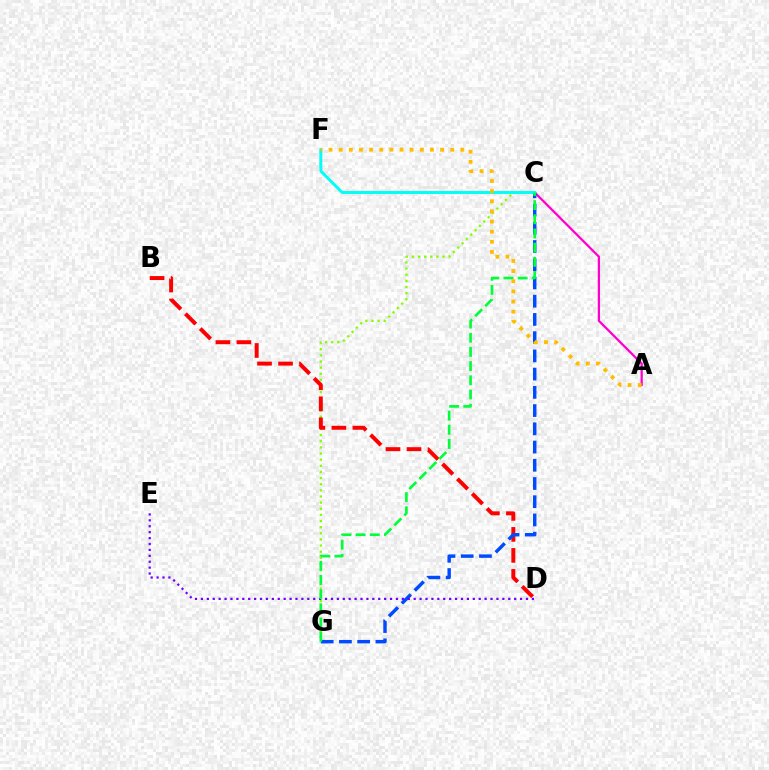{('C', 'G'): [{'color': '#84ff00', 'line_style': 'dotted', 'thickness': 1.67}, {'color': '#004bff', 'line_style': 'dashed', 'thickness': 2.48}, {'color': '#00ff39', 'line_style': 'dashed', 'thickness': 1.93}], ('A', 'C'): [{'color': '#ff00cf', 'line_style': 'solid', 'thickness': 1.62}], ('B', 'D'): [{'color': '#ff0000', 'line_style': 'dashed', 'thickness': 2.85}], ('C', 'F'): [{'color': '#00fff6', 'line_style': 'solid', 'thickness': 2.12}], ('D', 'E'): [{'color': '#7200ff', 'line_style': 'dotted', 'thickness': 1.61}], ('A', 'F'): [{'color': '#ffbd00', 'line_style': 'dotted', 'thickness': 2.75}]}